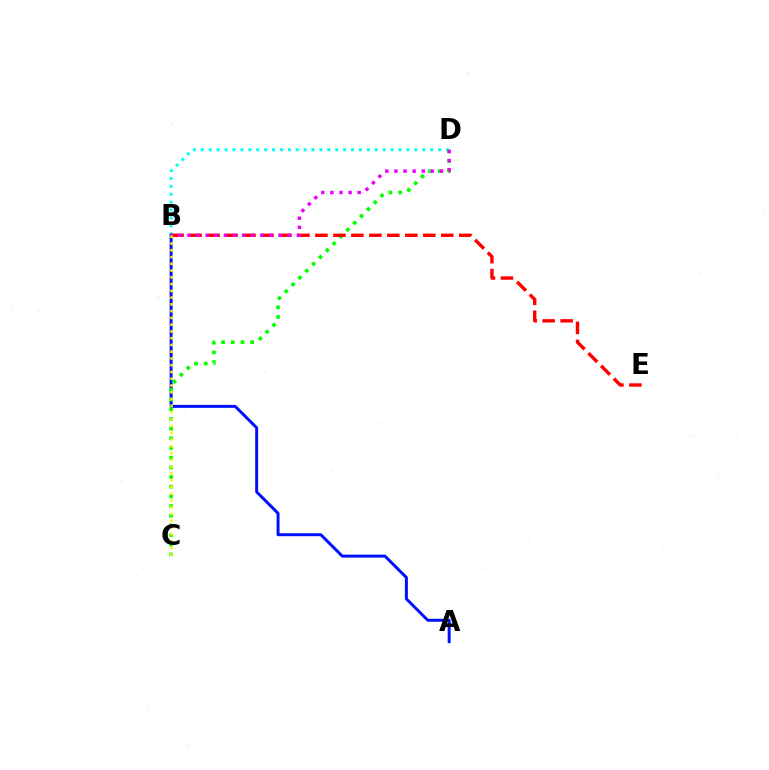{('B', 'D'): [{'color': '#00fff6', 'line_style': 'dotted', 'thickness': 2.15}, {'color': '#ee00ff', 'line_style': 'dotted', 'thickness': 2.48}], ('A', 'B'): [{'color': '#0010ff', 'line_style': 'solid', 'thickness': 2.13}], ('C', 'D'): [{'color': '#08ff00', 'line_style': 'dotted', 'thickness': 2.63}], ('B', 'E'): [{'color': '#ff0000', 'line_style': 'dashed', 'thickness': 2.44}], ('B', 'C'): [{'color': '#fcf500', 'line_style': 'dotted', 'thickness': 1.84}]}